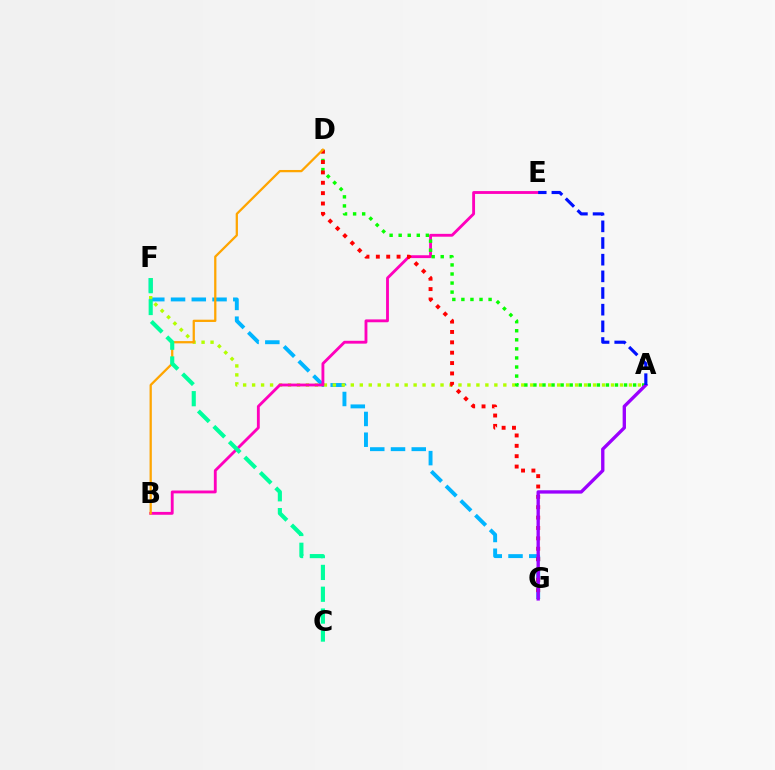{('F', 'G'): [{'color': '#00b5ff', 'line_style': 'dashed', 'thickness': 2.82}], ('A', 'F'): [{'color': '#b3ff00', 'line_style': 'dotted', 'thickness': 2.44}], ('B', 'E'): [{'color': '#ff00bd', 'line_style': 'solid', 'thickness': 2.05}], ('A', 'D'): [{'color': '#08ff00', 'line_style': 'dotted', 'thickness': 2.46}], ('D', 'G'): [{'color': '#ff0000', 'line_style': 'dotted', 'thickness': 2.82}], ('A', 'G'): [{'color': '#9b00ff', 'line_style': 'solid', 'thickness': 2.4}], ('B', 'D'): [{'color': '#ffa500', 'line_style': 'solid', 'thickness': 1.63}], ('C', 'F'): [{'color': '#00ff9d', 'line_style': 'dashed', 'thickness': 2.96}], ('A', 'E'): [{'color': '#0010ff', 'line_style': 'dashed', 'thickness': 2.26}]}